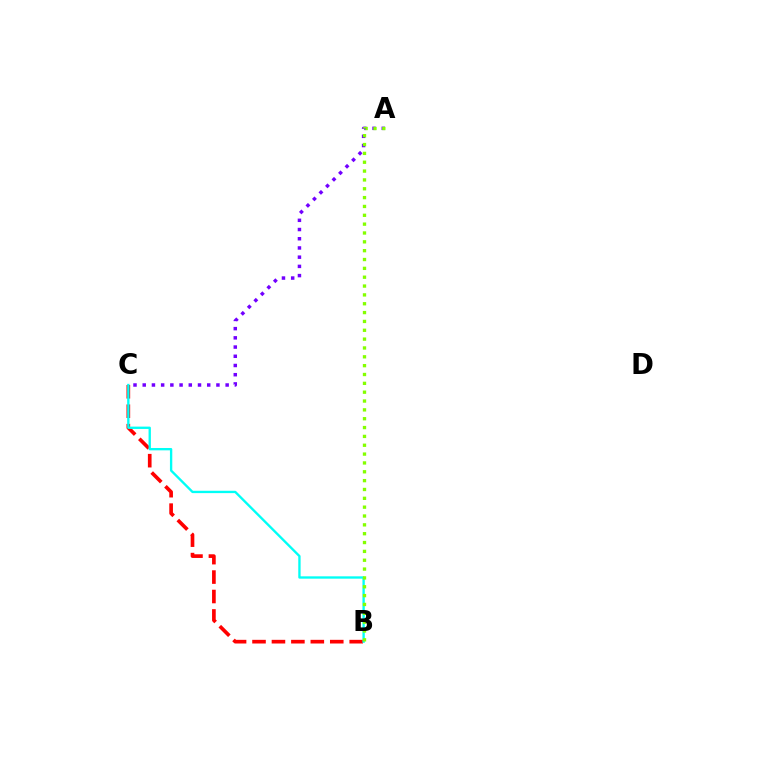{('B', 'C'): [{'color': '#ff0000', 'line_style': 'dashed', 'thickness': 2.64}, {'color': '#00fff6', 'line_style': 'solid', 'thickness': 1.69}], ('A', 'C'): [{'color': '#7200ff', 'line_style': 'dotted', 'thickness': 2.5}], ('A', 'B'): [{'color': '#84ff00', 'line_style': 'dotted', 'thickness': 2.4}]}